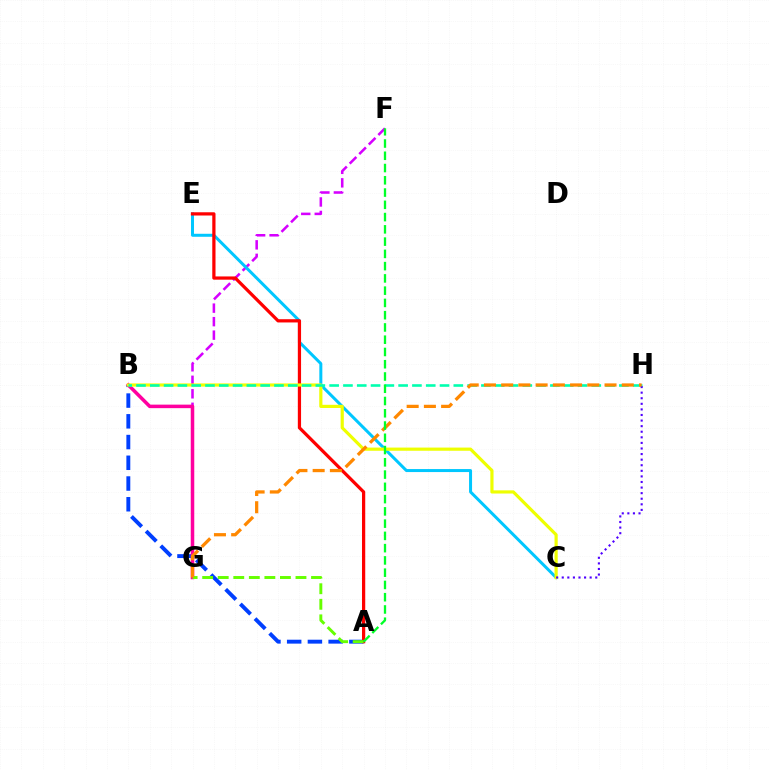{('A', 'B'): [{'color': '#003fff', 'line_style': 'dashed', 'thickness': 2.82}], ('F', 'G'): [{'color': '#d600ff', 'line_style': 'dashed', 'thickness': 1.83}], ('C', 'E'): [{'color': '#00c7ff', 'line_style': 'solid', 'thickness': 2.16}], ('B', 'G'): [{'color': '#ff00a0', 'line_style': 'solid', 'thickness': 2.54}], ('A', 'E'): [{'color': '#ff0000', 'line_style': 'solid', 'thickness': 2.33}], ('B', 'C'): [{'color': '#eeff00', 'line_style': 'solid', 'thickness': 2.29}], ('B', 'H'): [{'color': '#00ffaf', 'line_style': 'dashed', 'thickness': 1.87}], ('A', 'G'): [{'color': '#66ff00', 'line_style': 'dashed', 'thickness': 2.11}], ('C', 'H'): [{'color': '#4f00ff', 'line_style': 'dotted', 'thickness': 1.52}], ('G', 'H'): [{'color': '#ff8800', 'line_style': 'dashed', 'thickness': 2.34}], ('A', 'F'): [{'color': '#00ff27', 'line_style': 'dashed', 'thickness': 1.67}]}